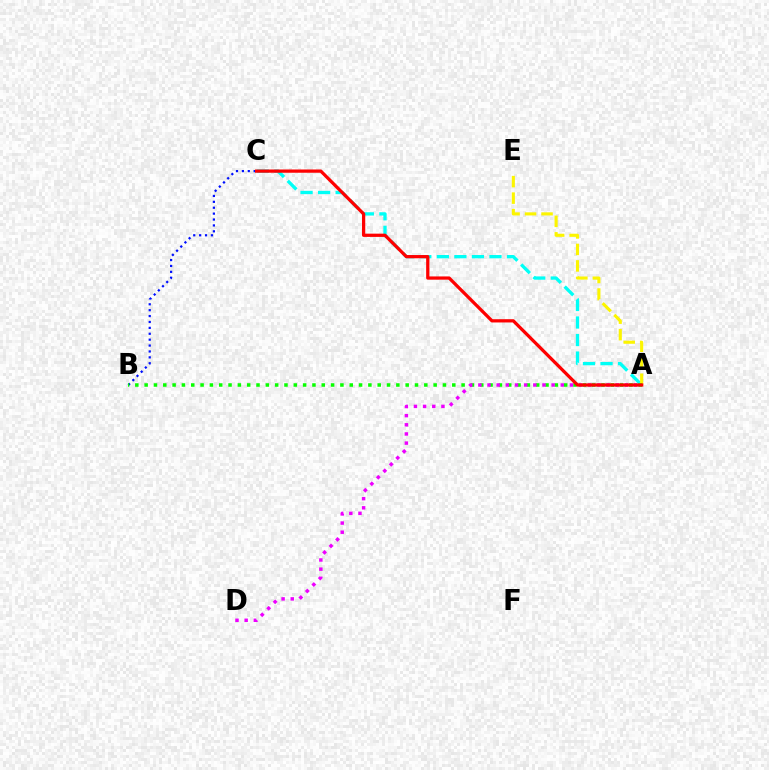{('A', 'C'): [{'color': '#00fff6', 'line_style': 'dashed', 'thickness': 2.38}, {'color': '#ff0000', 'line_style': 'solid', 'thickness': 2.34}], ('A', 'E'): [{'color': '#fcf500', 'line_style': 'dashed', 'thickness': 2.24}], ('B', 'C'): [{'color': '#0010ff', 'line_style': 'dotted', 'thickness': 1.6}], ('A', 'B'): [{'color': '#08ff00', 'line_style': 'dotted', 'thickness': 2.53}], ('A', 'D'): [{'color': '#ee00ff', 'line_style': 'dotted', 'thickness': 2.49}]}